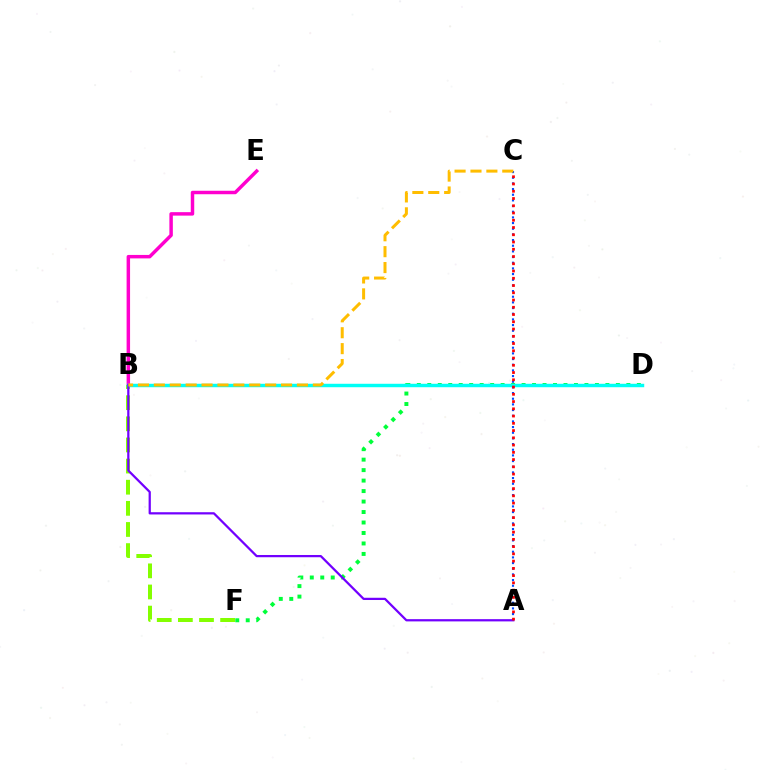{('B', 'E'): [{'color': '#ff00cf', 'line_style': 'solid', 'thickness': 2.49}], ('B', 'F'): [{'color': '#84ff00', 'line_style': 'dashed', 'thickness': 2.87}], ('D', 'F'): [{'color': '#00ff39', 'line_style': 'dotted', 'thickness': 2.85}], ('B', 'D'): [{'color': '#00fff6', 'line_style': 'solid', 'thickness': 2.48}], ('A', 'B'): [{'color': '#7200ff', 'line_style': 'solid', 'thickness': 1.61}], ('A', 'C'): [{'color': '#004bff', 'line_style': 'dotted', 'thickness': 1.54}, {'color': '#ff0000', 'line_style': 'dotted', 'thickness': 1.97}], ('B', 'C'): [{'color': '#ffbd00', 'line_style': 'dashed', 'thickness': 2.16}]}